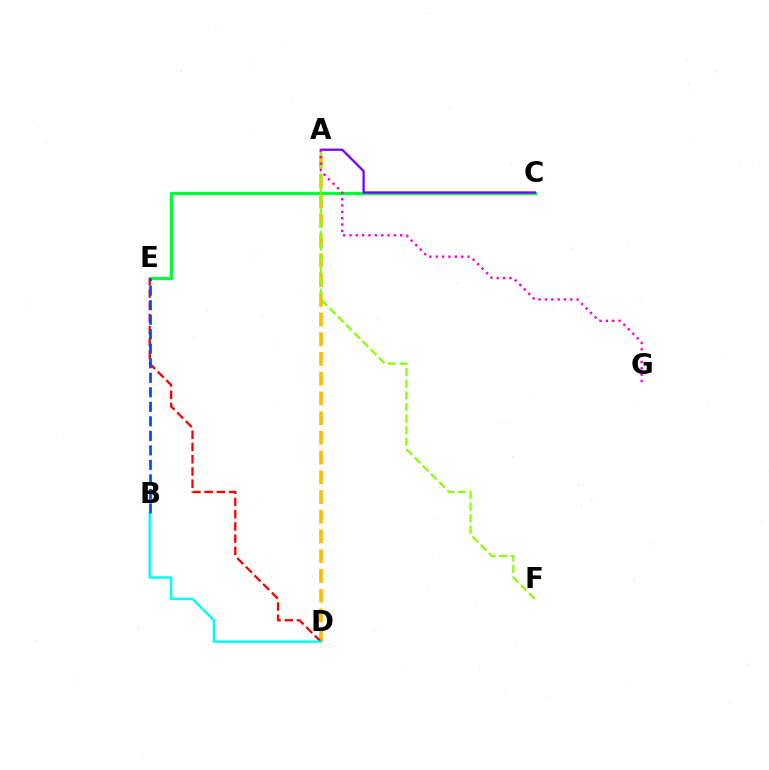{('C', 'E'): [{'color': '#00ff39', 'line_style': 'solid', 'thickness': 2.28}], ('A', 'D'): [{'color': '#ffbd00', 'line_style': 'dashed', 'thickness': 2.68}], ('A', 'C'): [{'color': '#7200ff', 'line_style': 'solid', 'thickness': 1.62}], ('D', 'E'): [{'color': '#ff0000', 'line_style': 'dashed', 'thickness': 1.66}], ('B', 'D'): [{'color': '#00fff6', 'line_style': 'solid', 'thickness': 1.76}], ('B', 'E'): [{'color': '#004bff', 'line_style': 'dashed', 'thickness': 1.97}], ('A', 'F'): [{'color': '#84ff00', 'line_style': 'dashed', 'thickness': 1.57}], ('A', 'G'): [{'color': '#ff00cf', 'line_style': 'dotted', 'thickness': 1.72}]}